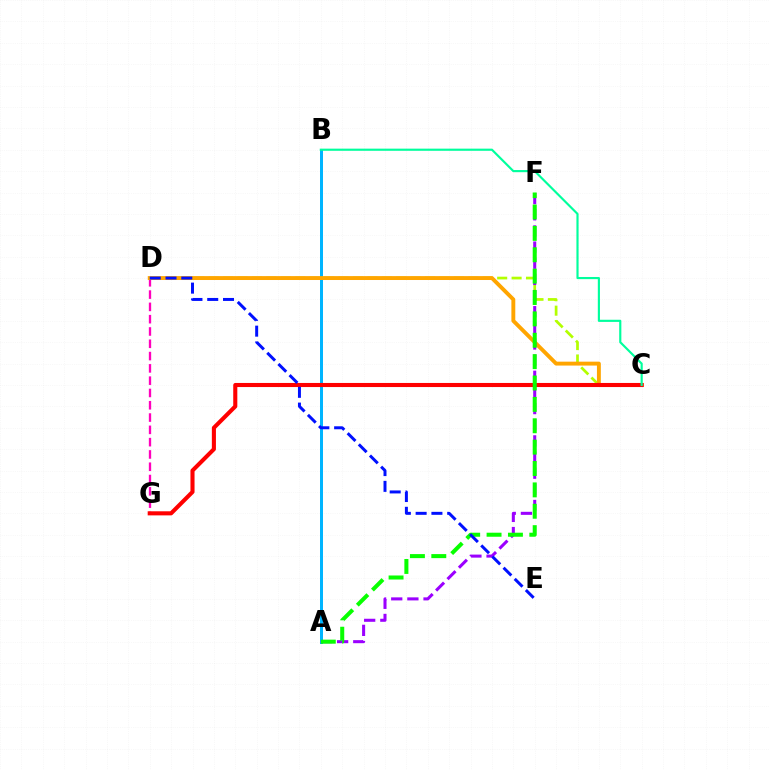{('C', 'D'): [{'color': '#b3ff00', 'line_style': 'dashed', 'thickness': 1.96}, {'color': '#ffa500', 'line_style': 'solid', 'thickness': 2.81}], ('A', 'B'): [{'color': '#00b5ff', 'line_style': 'solid', 'thickness': 2.16}], ('D', 'G'): [{'color': '#ff00bd', 'line_style': 'dashed', 'thickness': 1.67}], ('C', 'G'): [{'color': '#ff0000', 'line_style': 'solid', 'thickness': 2.94}], ('A', 'F'): [{'color': '#9b00ff', 'line_style': 'dashed', 'thickness': 2.19}, {'color': '#08ff00', 'line_style': 'dashed', 'thickness': 2.9}], ('D', 'E'): [{'color': '#0010ff', 'line_style': 'dashed', 'thickness': 2.14}], ('B', 'C'): [{'color': '#00ff9d', 'line_style': 'solid', 'thickness': 1.55}]}